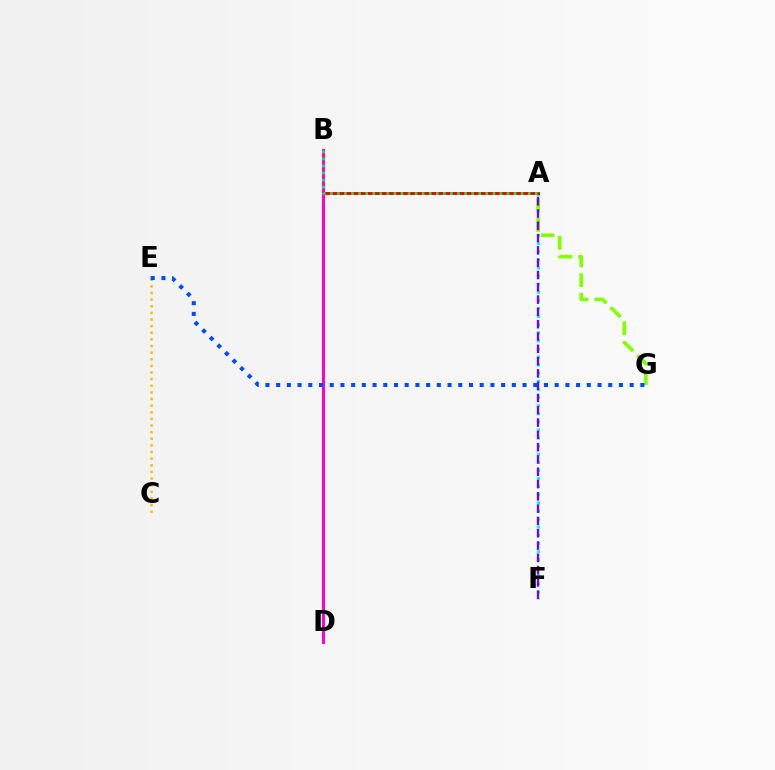{('A', 'F'): [{'color': '#00fff6', 'line_style': 'dotted', 'thickness': 2.2}, {'color': '#7200ff', 'line_style': 'dashed', 'thickness': 1.67}], ('A', 'B'): [{'color': '#ff0000', 'line_style': 'solid', 'thickness': 2.17}, {'color': '#00ff39', 'line_style': 'dotted', 'thickness': 1.92}], ('C', 'E'): [{'color': '#ffbd00', 'line_style': 'dotted', 'thickness': 1.8}], ('B', 'D'): [{'color': '#ff00cf', 'line_style': 'solid', 'thickness': 2.17}], ('A', 'G'): [{'color': '#84ff00', 'line_style': 'dashed', 'thickness': 2.67}], ('E', 'G'): [{'color': '#004bff', 'line_style': 'dotted', 'thickness': 2.91}]}